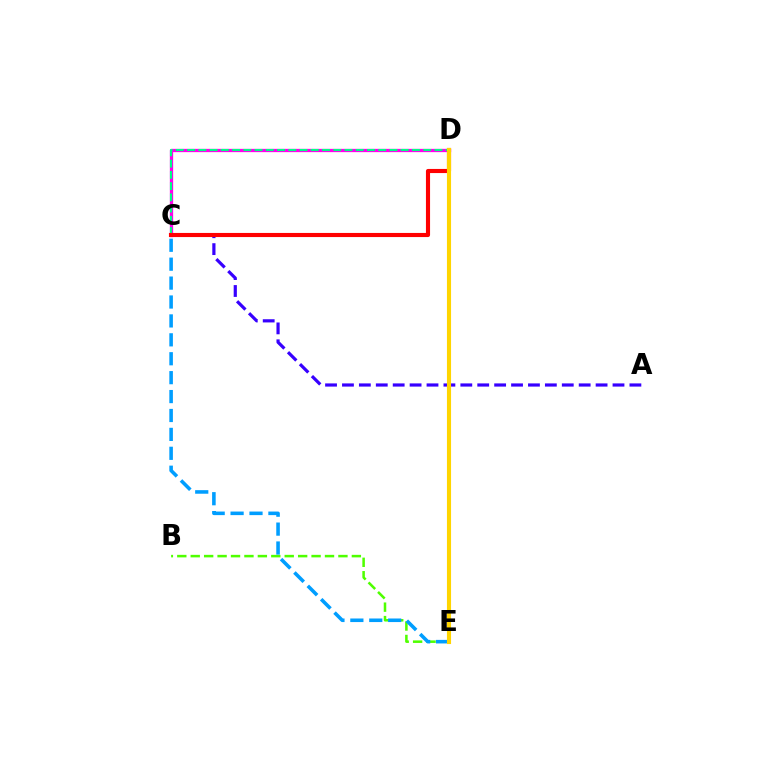{('C', 'D'): [{'color': '#ff00ed', 'line_style': 'solid', 'thickness': 2.37}, {'color': '#00ff86', 'line_style': 'dashed', 'thickness': 1.53}, {'color': '#ff0000', 'line_style': 'solid', 'thickness': 2.97}], ('B', 'E'): [{'color': '#4fff00', 'line_style': 'dashed', 'thickness': 1.82}], ('A', 'C'): [{'color': '#3700ff', 'line_style': 'dashed', 'thickness': 2.3}], ('C', 'E'): [{'color': '#009eff', 'line_style': 'dashed', 'thickness': 2.57}], ('D', 'E'): [{'color': '#ffd500', 'line_style': 'solid', 'thickness': 2.96}]}